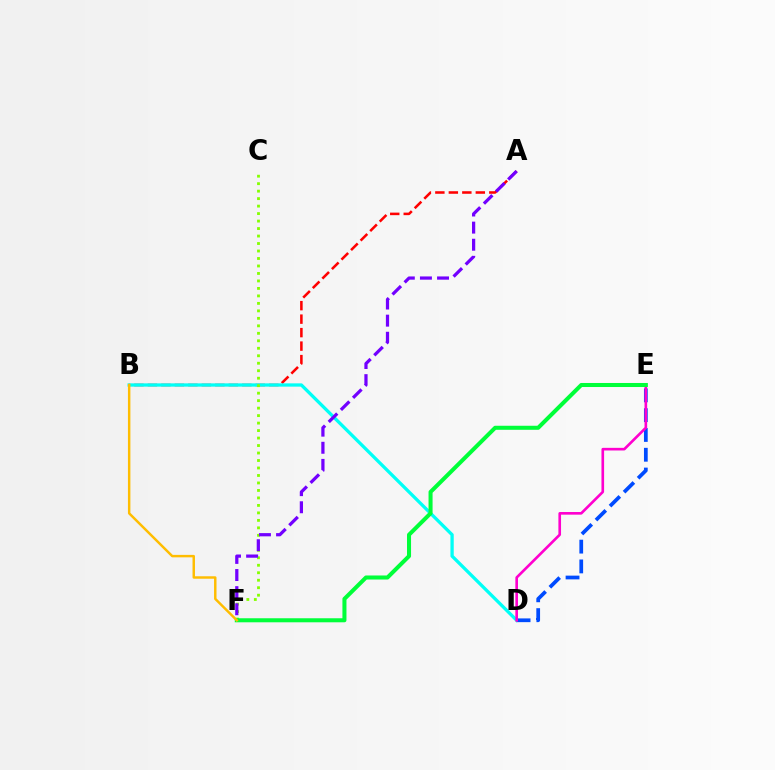{('A', 'B'): [{'color': '#ff0000', 'line_style': 'dashed', 'thickness': 1.83}], ('B', 'D'): [{'color': '#00fff6', 'line_style': 'solid', 'thickness': 2.37}], ('D', 'E'): [{'color': '#004bff', 'line_style': 'dashed', 'thickness': 2.69}, {'color': '#ff00cf', 'line_style': 'solid', 'thickness': 1.9}], ('C', 'F'): [{'color': '#84ff00', 'line_style': 'dotted', 'thickness': 2.03}], ('E', 'F'): [{'color': '#00ff39', 'line_style': 'solid', 'thickness': 2.91}], ('B', 'F'): [{'color': '#ffbd00', 'line_style': 'solid', 'thickness': 1.77}], ('A', 'F'): [{'color': '#7200ff', 'line_style': 'dashed', 'thickness': 2.32}]}